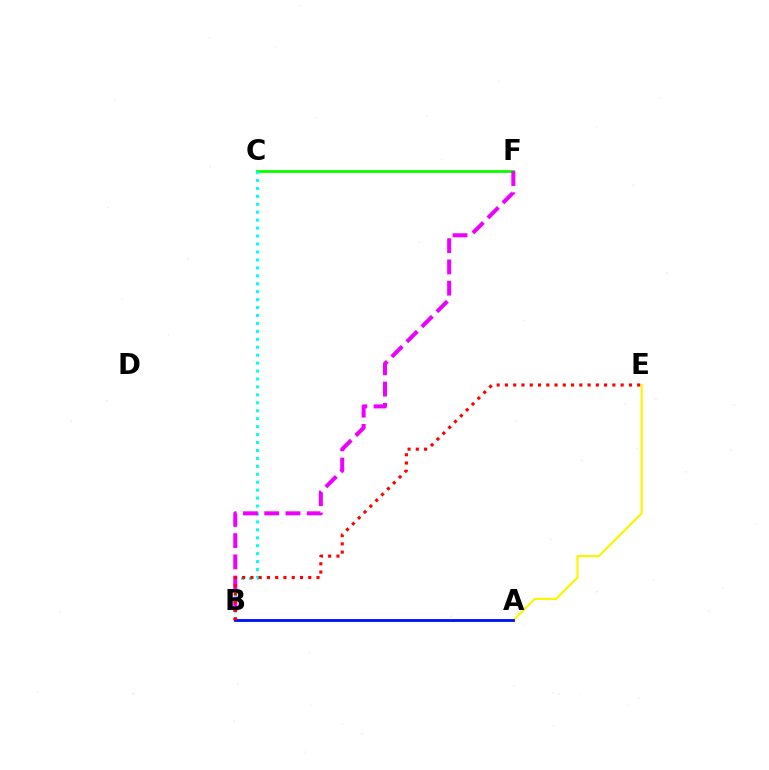{('A', 'E'): [{'color': '#fcf500', 'line_style': 'solid', 'thickness': 1.56}], ('C', 'F'): [{'color': '#08ff00', 'line_style': 'solid', 'thickness': 2.03}], ('B', 'C'): [{'color': '#00fff6', 'line_style': 'dotted', 'thickness': 2.16}], ('B', 'F'): [{'color': '#ee00ff', 'line_style': 'dashed', 'thickness': 2.89}], ('A', 'B'): [{'color': '#0010ff', 'line_style': 'solid', 'thickness': 2.05}], ('B', 'E'): [{'color': '#ff0000', 'line_style': 'dotted', 'thickness': 2.25}]}